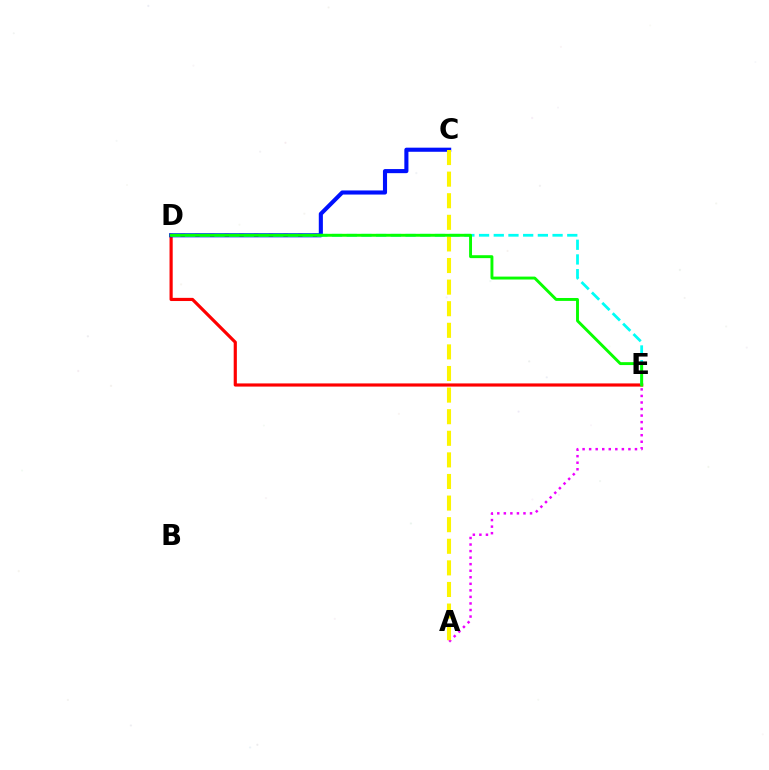{('D', 'E'): [{'color': '#ff0000', 'line_style': 'solid', 'thickness': 2.28}, {'color': '#00fff6', 'line_style': 'dashed', 'thickness': 2.0}, {'color': '#08ff00', 'line_style': 'solid', 'thickness': 2.09}], ('A', 'E'): [{'color': '#ee00ff', 'line_style': 'dotted', 'thickness': 1.78}], ('C', 'D'): [{'color': '#0010ff', 'line_style': 'solid', 'thickness': 2.95}], ('A', 'C'): [{'color': '#fcf500', 'line_style': 'dashed', 'thickness': 2.93}]}